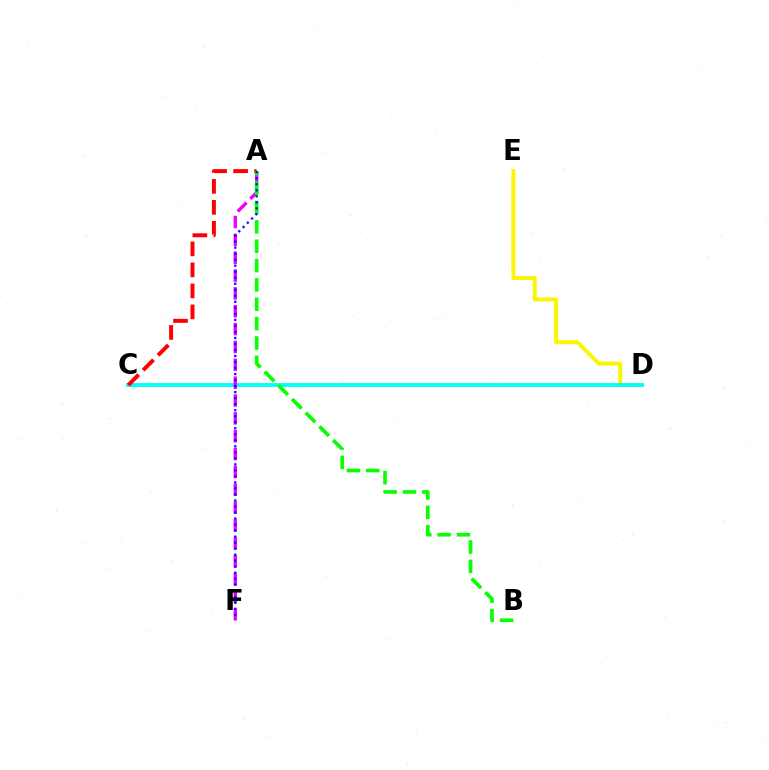{('D', 'E'): [{'color': '#fcf500', 'line_style': 'solid', 'thickness': 2.85}], ('C', 'D'): [{'color': '#00fff6', 'line_style': 'solid', 'thickness': 2.76}], ('A', 'F'): [{'color': '#ee00ff', 'line_style': 'dashed', 'thickness': 2.42}, {'color': '#0010ff', 'line_style': 'dotted', 'thickness': 1.64}], ('A', 'C'): [{'color': '#ff0000', 'line_style': 'dashed', 'thickness': 2.85}], ('A', 'B'): [{'color': '#08ff00', 'line_style': 'dashed', 'thickness': 2.63}]}